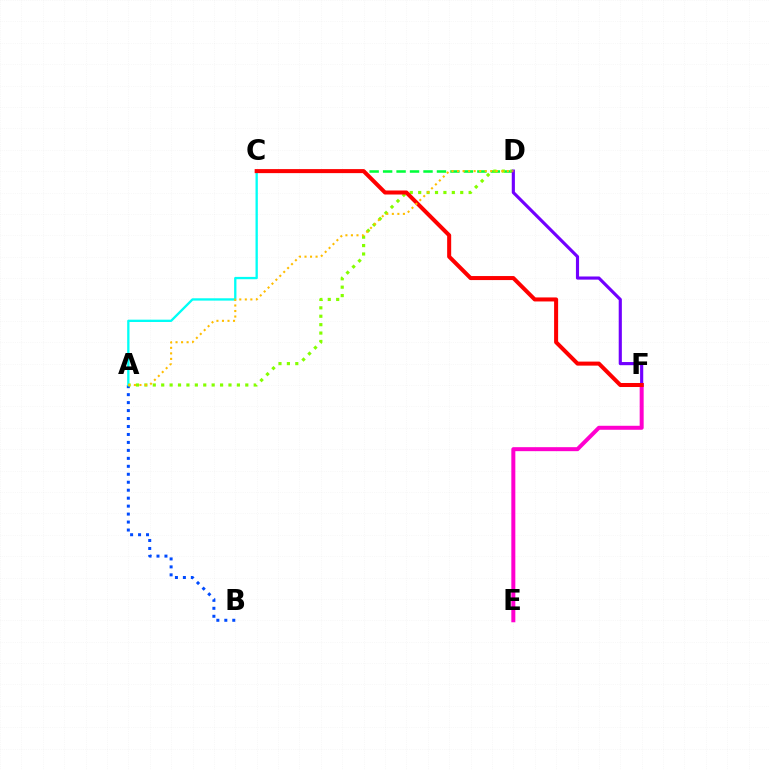{('C', 'D'): [{'color': '#00ff39', 'line_style': 'dashed', 'thickness': 1.83}], ('A', 'B'): [{'color': '#004bff', 'line_style': 'dotted', 'thickness': 2.16}], ('A', 'C'): [{'color': '#00fff6', 'line_style': 'solid', 'thickness': 1.67}], ('A', 'D'): [{'color': '#84ff00', 'line_style': 'dotted', 'thickness': 2.28}, {'color': '#ffbd00', 'line_style': 'dotted', 'thickness': 1.5}], ('E', 'F'): [{'color': '#ff00cf', 'line_style': 'solid', 'thickness': 2.88}], ('D', 'F'): [{'color': '#7200ff', 'line_style': 'solid', 'thickness': 2.26}], ('C', 'F'): [{'color': '#ff0000', 'line_style': 'solid', 'thickness': 2.9}]}